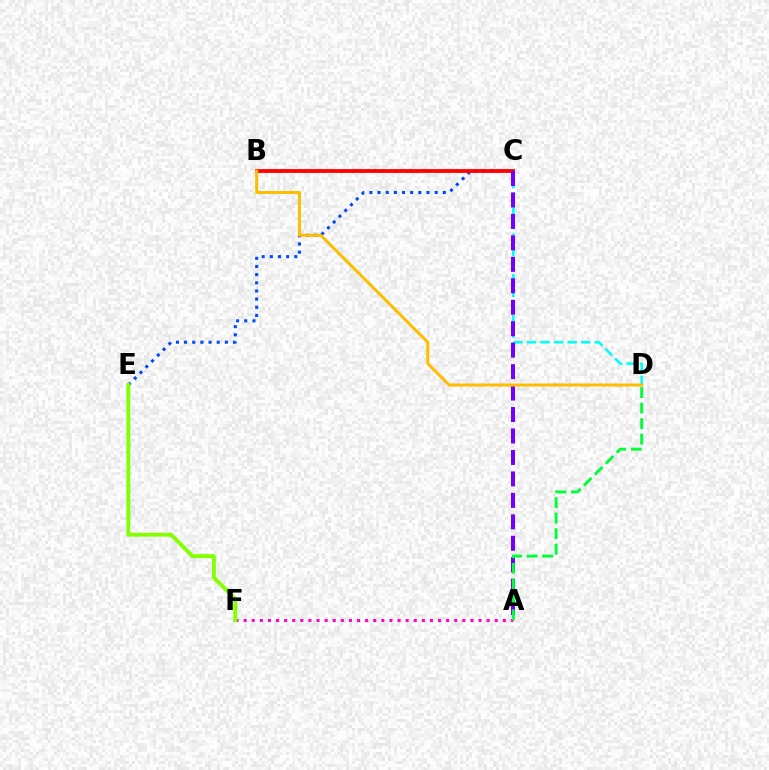{('C', 'E'): [{'color': '#004bff', 'line_style': 'dotted', 'thickness': 2.22}], ('C', 'D'): [{'color': '#00fff6', 'line_style': 'dashed', 'thickness': 1.84}], ('A', 'F'): [{'color': '#ff00cf', 'line_style': 'dotted', 'thickness': 2.2}], ('E', 'F'): [{'color': '#84ff00', 'line_style': 'solid', 'thickness': 2.78}], ('B', 'C'): [{'color': '#ff0000', 'line_style': 'solid', 'thickness': 2.72}], ('A', 'C'): [{'color': '#7200ff', 'line_style': 'dashed', 'thickness': 2.92}], ('A', 'D'): [{'color': '#00ff39', 'line_style': 'dashed', 'thickness': 2.11}], ('B', 'D'): [{'color': '#ffbd00', 'line_style': 'solid', 'thickness': 2.16}]}